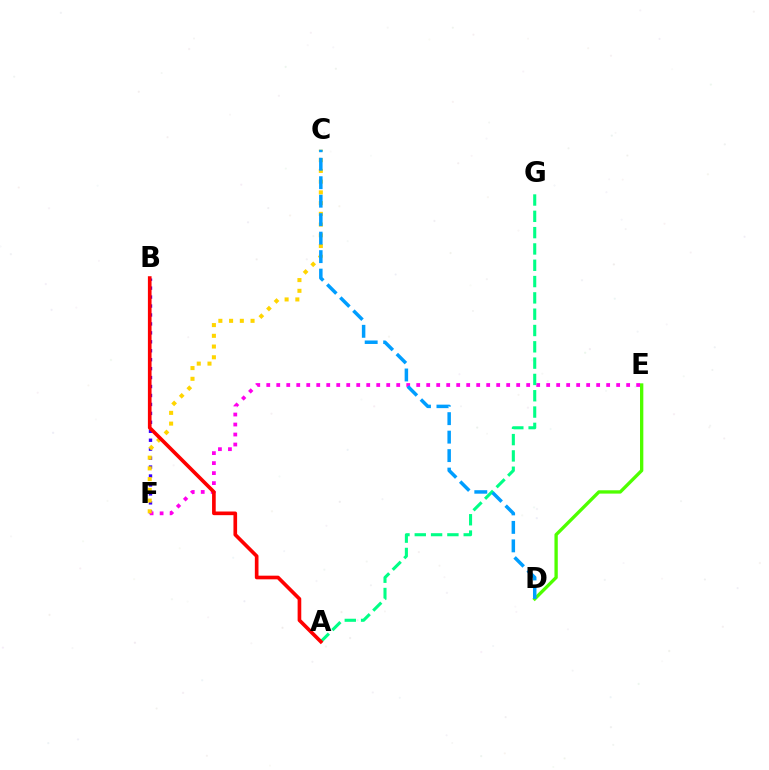{('B', 'F'): [{'color': '#3700ff', 'line_style': 'dotted', 'thickness': 2.43}], ('E', 'F'): [{'color': '#ff00ed', 'line_style': 'dotted', 'thickness': 2.72}], ('A', 'G'): [{'color': '#00ff86', 'line_style': 'dashed', 'thickness': 2.22}], ('C', 'F'): [{'color': '#ffd500', 'line_style': 'dotted', 'thickness': 2.92}], ('D', 'E'): [{'color': '#4fff00', 'line_style': 'solid', 'thickness': 2.4}], ('A', 'B'): [{'color': '#ff0000', 'line_style': 'solid', 'thickness': 2.63}], ('C', 'D'): [{'color': '#009eff', 'line_style': 'dashed', 'thickness': 2.51}]}